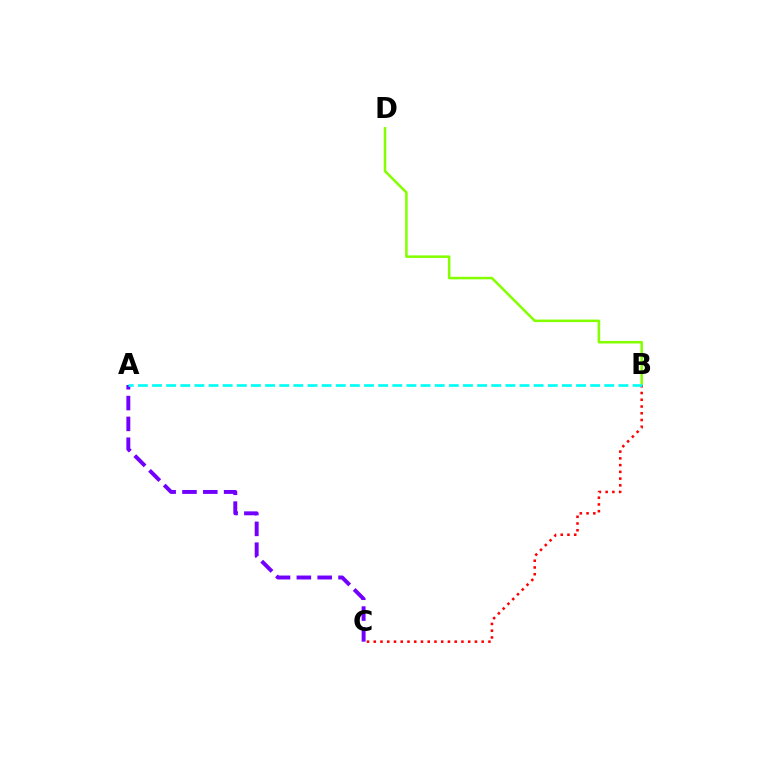{('A', 'C'): [{'color': '#7200ff', 'line_style': 'dashed', 'thickness': 2.83}], ('B', 'D'): [{'color': '#84ff00', 'line_style': 'solid', 'thickness': 1.83}], ('B', 'C'): [{'color': '#ff0000', 'line_style': 'dotted', 'thickness': 1.83}], ('A', 'B'): [{'color': '#00fff6', 'line_style': 'dashed', 'thickness': 1.92}]}